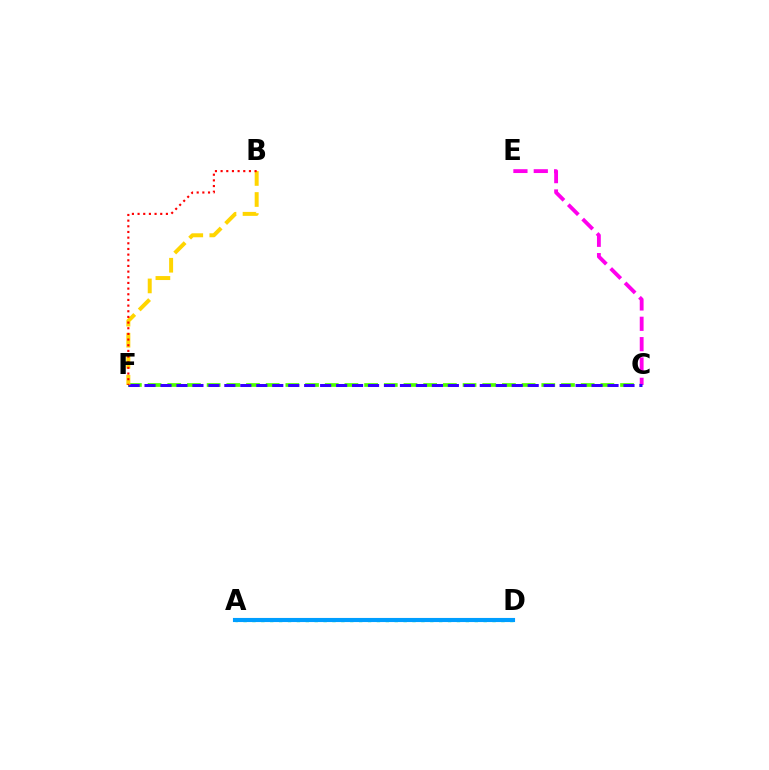{('A', 'D'): [{'color': '#00ff86', 'line_style': 'dotted', 'thickness': 2.42}, {'color': '#009eff', 'line_style': 'solid', 'thickness': 2.96}], ('C', 'F'): [{'color': '#4fff00', 'line_style': 'dashed', 'thickness': 2.67}, {'color': '#3700ff', 'line_style': 'dashed', 'thickness': 2.17}], ('C', 'E'): [{'color': '#ff00ed', 'line_style': 'dashed', 'thickness': 2.76}], ('B', 'F'): [{'color': '#ffd500', 'line_style': 'dashed', 'thickness': 2.86}, {'color': '#ff0000', 'line_style': 'dotted', 'thickness': 1.54}]}